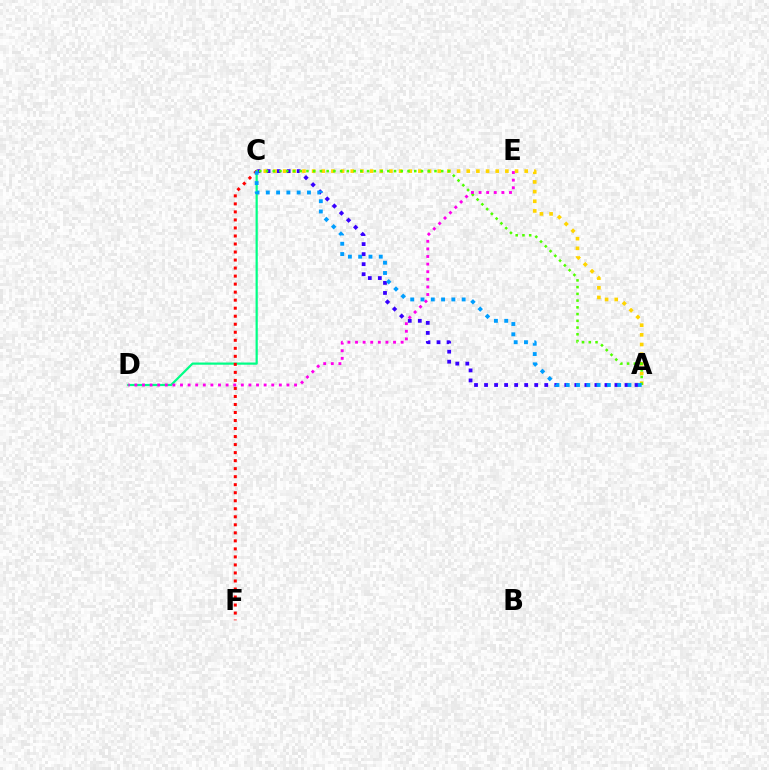{('A', 'C'): [{'color': '#3700ff', 'line_style': 'dotted', 'thickness': 2.73}, {'color': '#ffd500', 'line_style': 'dotted', 'thickness': 2.63}, {'color': '#4fff00', 'line_style': 'dotted', 'thickness': 1.83}, {'color': '#009eff', 'line_style': 'dotted', 'thickness': 2.79}], ('C', 'D'): [{'color': '#00ff86', 'line_style': 'solid', 'thickness': 1.59}], ('D', 'E'): [{'color': '#ff00ed', 'line_style': 'dotted', 'thickness': 2.07}], ('C', 'F'): [{'color': '#ff0000', 'line_style': 'dotted', 'thickness': 2.18}]}